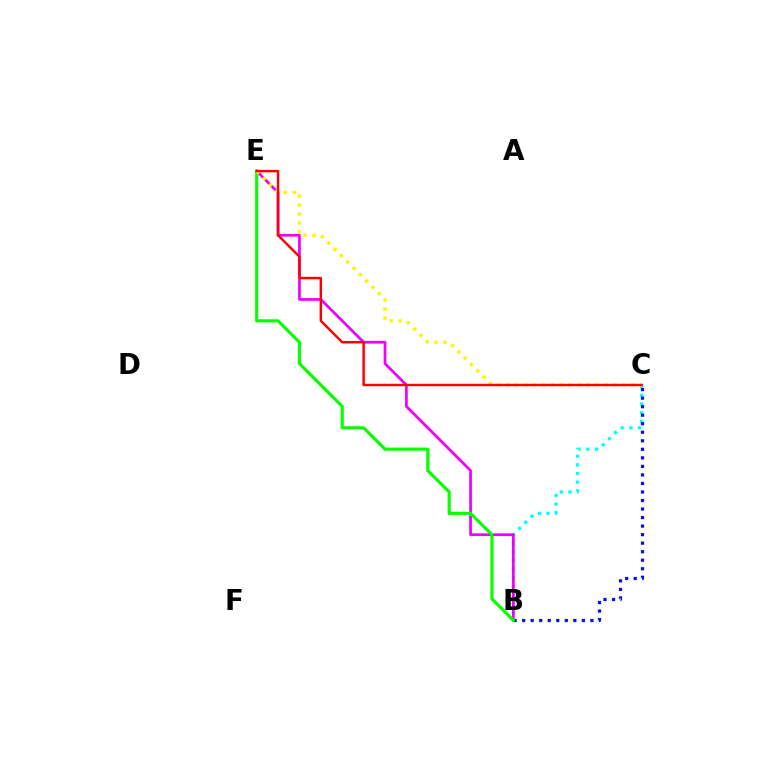{('B', 'C'): [{'color': '#00fff6', 'line_style': 'dotted', 'thickness': 2.35}, {'color': '#0010ff', 'line_style': 'dotted', 'thickness': 2.32}], ('B', 'E'): [{'color': '#ee00ff', 'line_style': 'solid', 'thickness': 1.95}, {'color': '#08ff00', 'line_style': 'solid', 'thickness': 2.26}], ('C', 'E'): [{'color': '#fcf500', 'line_style': 'dotted', 'thickness': 2.43}, {'color': '#ff0000', 'line_style': 'solid', 'thickness': 1.76}]}